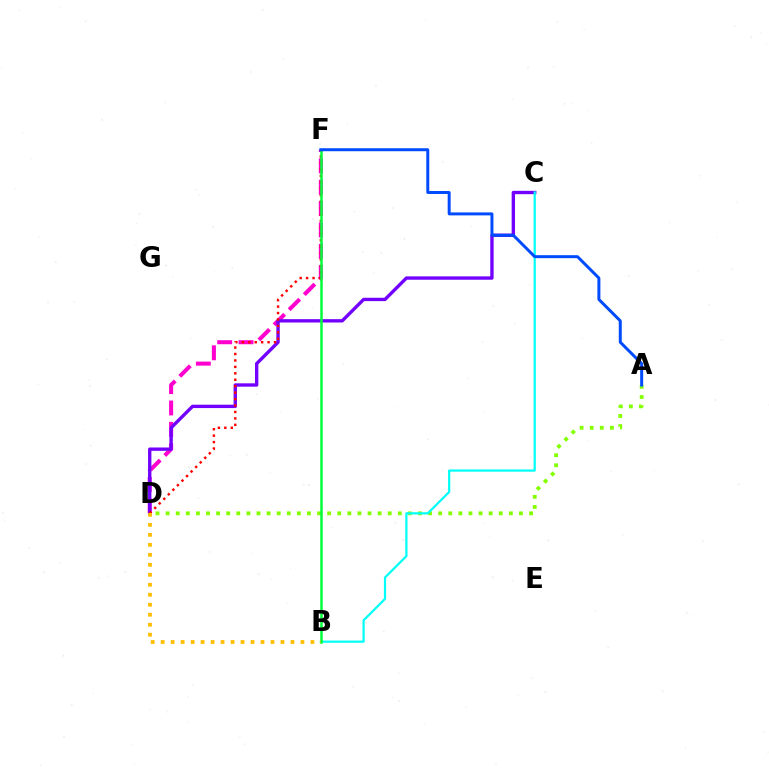{('A', 'D'): [{'color': '#84ff00', 'line_style': 'dotted', 'thickness': 2.74}], ('D', 'F'): [{'color': '#ff00cf', 'line_style': 'dashed', 'thickness': 2.9}, {'color': '#ff0000', 'line_style': 'dotted', 'thickness': 1.75}], ('C', 'D'): [{'color': '#7200ff', 'line_style': 'solid', 'thickness': 2.42}], ('B', 'C'): [{'color': '#00fff6', 'line_style': 'solid', 'thickness': 1.6}], ('B', 'F'): [{'color': '#00ff39', 'line_style': 'solid', 'thickness': 1.8}], ('A', 'F'): [{'color': '#004bff', 'line_style': 'solid', 'thickness': 2.14}], ('B', 'D'): [{'color': '#ffbd00', 'line_style': 'dotted', 'thickness': 2.71}]}